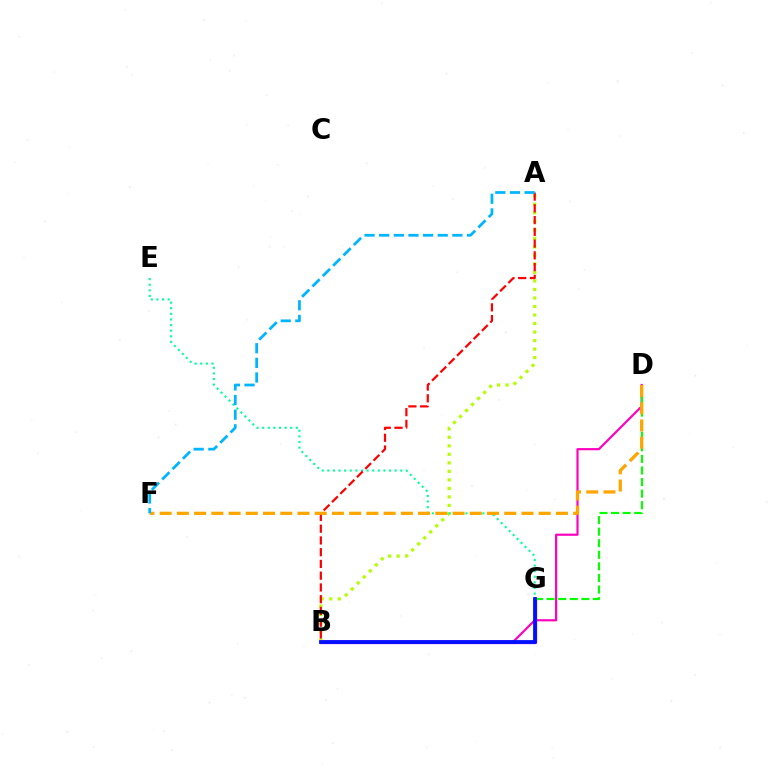{('B', 'D'): [{'color': '#ff00bd', 'line_style': 'solid', 'thickness': 1.57}], ('B', 'G'): [{'color': '#9b00ff', 'line_style': 'solid', 'thickness': 2.35}, {'color': '#0010ff', 'line_style': 'solid', 'thickness': 2.71}], ('A', 'B'): [{'color': '#b3ff00', 'line_style': 'dotted', 'thickness': 2.31}, {'color': '#ff0000', 'line_style': 'dashed', 'thickness': 1.6}], ('D', 'G'): [{'color': '#08ff00', 'line_style': 'dashed', 'thickness': 1.57}], ('E', 'G'): [{'color': '#00ff9d', 'line_style': 'dotted', 'thickness': 1.52}], ('D', 'F'): [{'color': '#ffa500', 'line_style': 'dashed', 'thickness': 2.34}], ('A', 'F'): [{'color': '#00b5ff', 'line_style': 'dashed', 'thickness': 1.99}]}